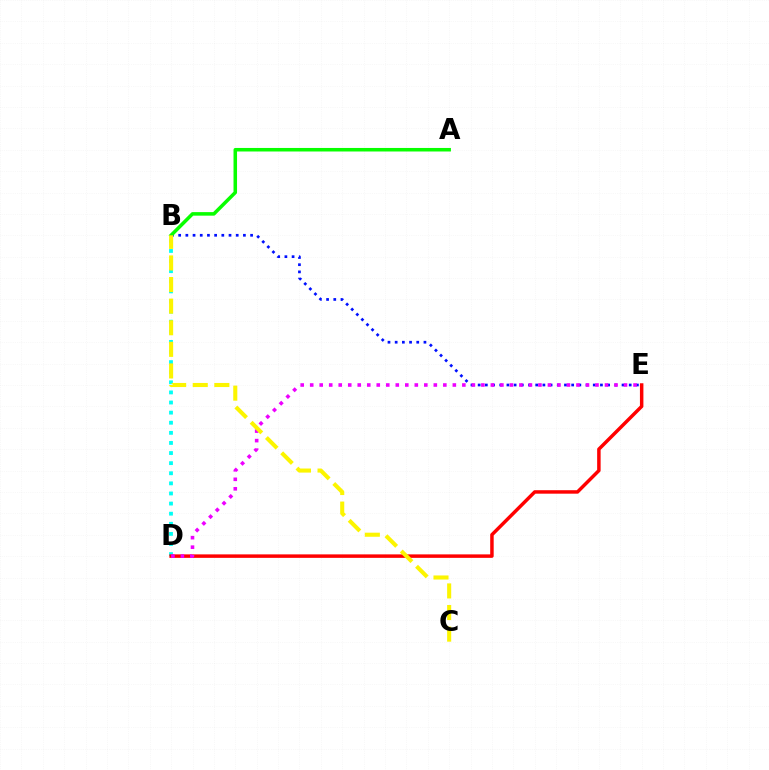{('B', 'D'): [{'color': '#00fff6', 'line_style': 'dotted', 'thickness': 2.75}], ('B', 'E'): [{'color': '#0010ff', 'line_style': 'dotted', 'thickness': 1.95}], ('A', 'B'): [{'color': '#08ff00', 'line_style': 'solid', 'thickness': 2.54}], ('D', 'E'): [{'color': '#ff0000', 'line_style': 'solid', 'thickness': 2.5}, {'color': '#ee00ff', 'line_style': 'dotted', 'thickness': 2.58}], ('B', 'C'): [{'color': '#fcf500', 'line_style': 'dashed', 'thickness': 2.93}]}